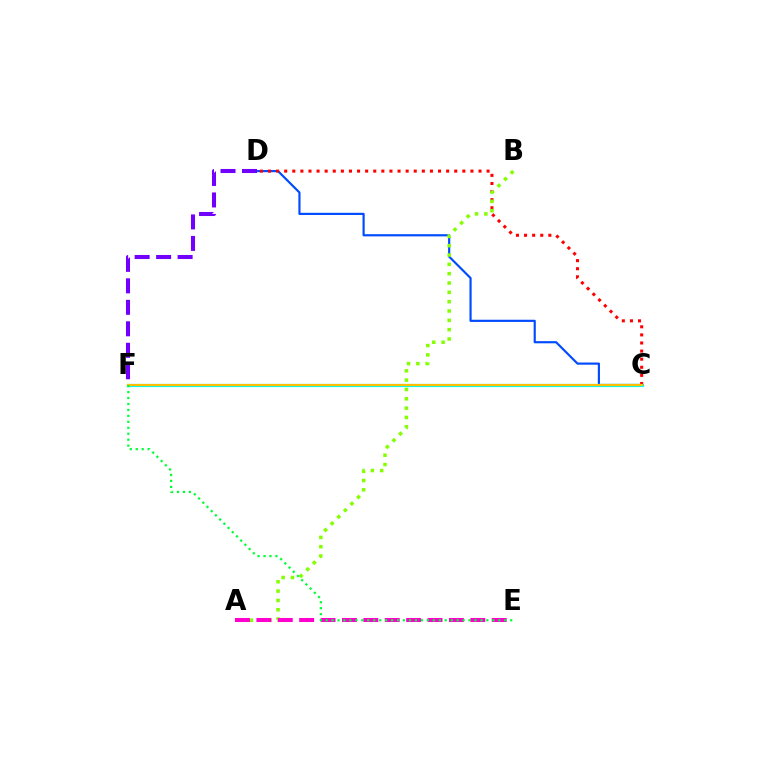{('C', 'D'): [{'color': '#004bff', 'line_style': 'solid', 'thickness': 1.56}, {'color': '#ff0000', 'line_style': 'dotted', 'thickness': 2.2}], ('C', 'F'): [{'color': '#00fff6', 'line_style': 'solid', 'thickness': 2.3}, {'color': '#ffbd00', 'line_style': 'solid', 'thickness': 1.57}], ('D', 'F'): [{'color': '#7200ff', 'line_style': 'dashed', 'thickness': 2.92}], ('A', 'B'): [{'color': '#84ff00', 'line_style': 'dotted', 'thickness': 2.53}], ('A', 'E'): [{'color': '#ff00cf', 'line_style': 'dashed', 'thickness': 2.91}], ('E', 'F'): [{'color': '#00ff39', 'line_style': 'dotted', 'thickness': 1.62}]}